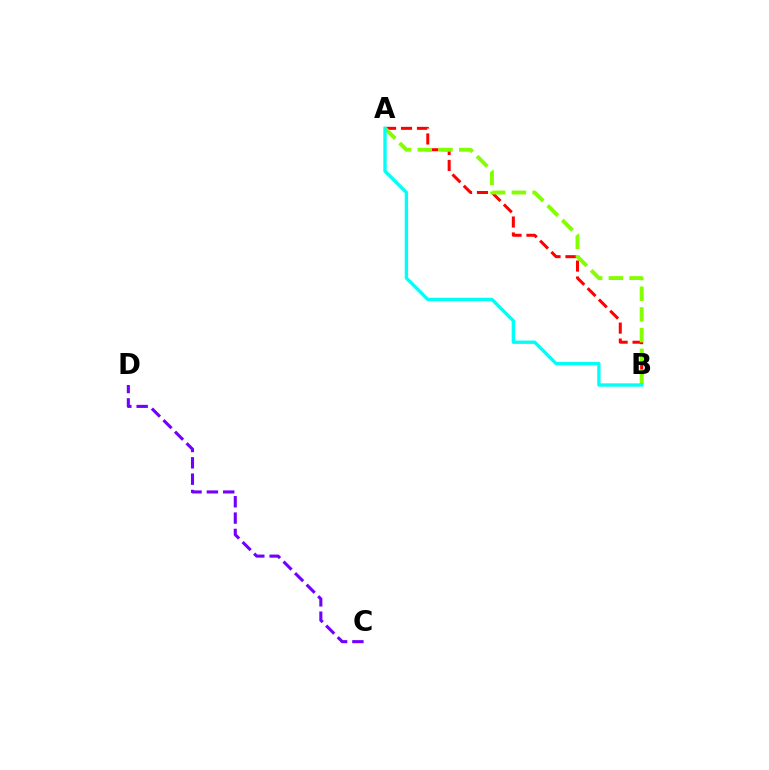{('C', 'D'): [{'color': '#7200ff', 'line_style': 'dashed', 'thickness': 2.22}], ('A', 'B'): [{'color': '#ff0000', 'line_style': 'dashed', 'thickness': 2.17}, {'color': '#84ff00', 'line_style': 'dashed', 'thickness': 2.81}, {'color': '#00fff6', 'line_style': 'solid', 'thickness': 2.41}]}